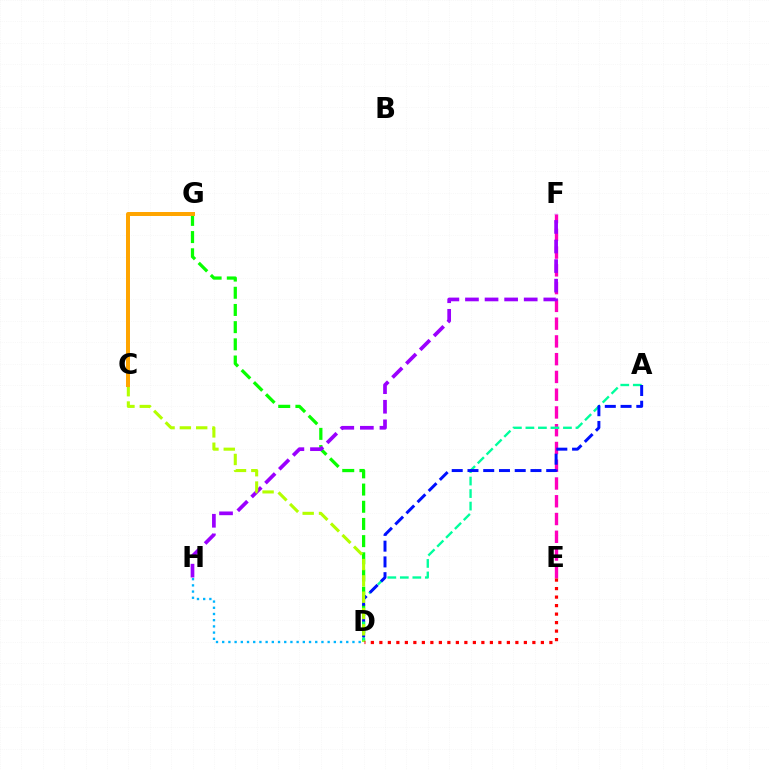{('E', 'F'): [{'color': '#ff00bd', 'line_style': 'dashed', 'thickness': 2.41}], ('D', 'G'): [{'color': '#08ff00', 'line_style': 'dashed', 'thickness': 2.33}], ('F', 'H'): [{'color': '#9b00ff', 'line_style': 'dashed', 'thickness': 2.66}], ('A', 'D'): [{'color': '#00ff9d', 'line_style': 'dashed', 'thickness': 1.7}, {'color': '#0010ff', 'line_style': 'dashed', 'thickness': 2.14}], ('C', 'D'): [{'color': '#b3ff00', 'line_style': 'dashed', 'thickness': 2.22}], ('D', 'E'): [{'color': '#ff0000', 'line_style': 'dotted', 'thickness': 2.31}], ('C', 'G'): [{'color': '#ffa500', 'line_style': 'solid', 'thickness': 2.87}], ('D', 'H'): [{'color': '#00b5ff', 'line_style': 'dotted', 'thickness': 1.69}]}